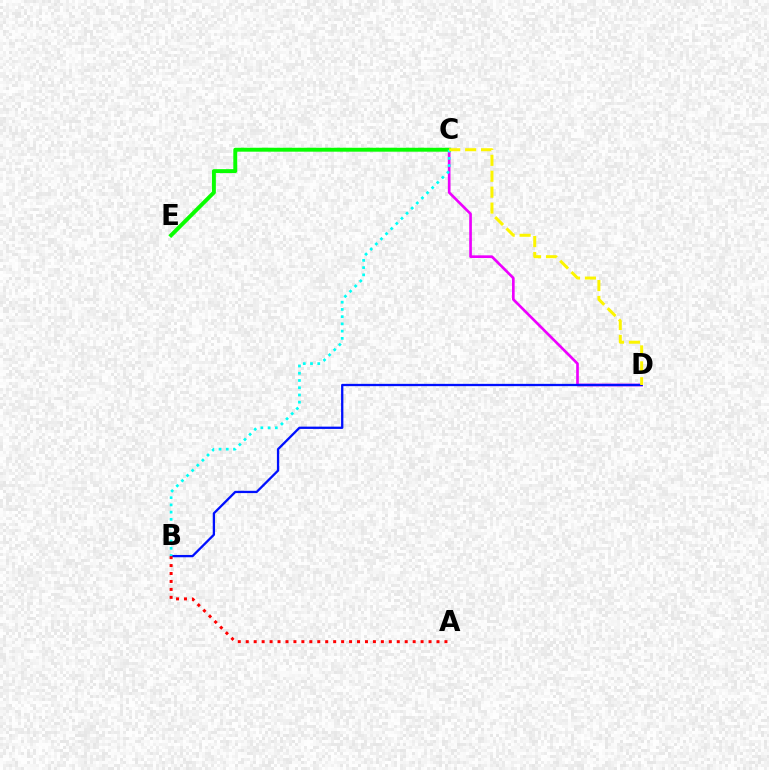{('C', 'D'): [{'color': '#ee00ff', 'line_style': 'solid', 'thickness': 1.91}, {'color': '#fcf500', 'line_style': 'dashed', 'thickness': 2.16}], ('B', 'D'): [{'color': '#0010ff', 'line_style': 'solid', 'thickness': 1.66}], ('A', 'B'): [{'color': '#ff0000', 'line_style': 'dotted', 'thickness': 2.16}], ('C', 'E'): [{'color': '#08ff00', 'line_style': 'solid', 'thickness': 2.83}], ('B', 'C'): [{'color': '#00fff6', 'line_style': 'dotted', 'thickness': 1.97}]}